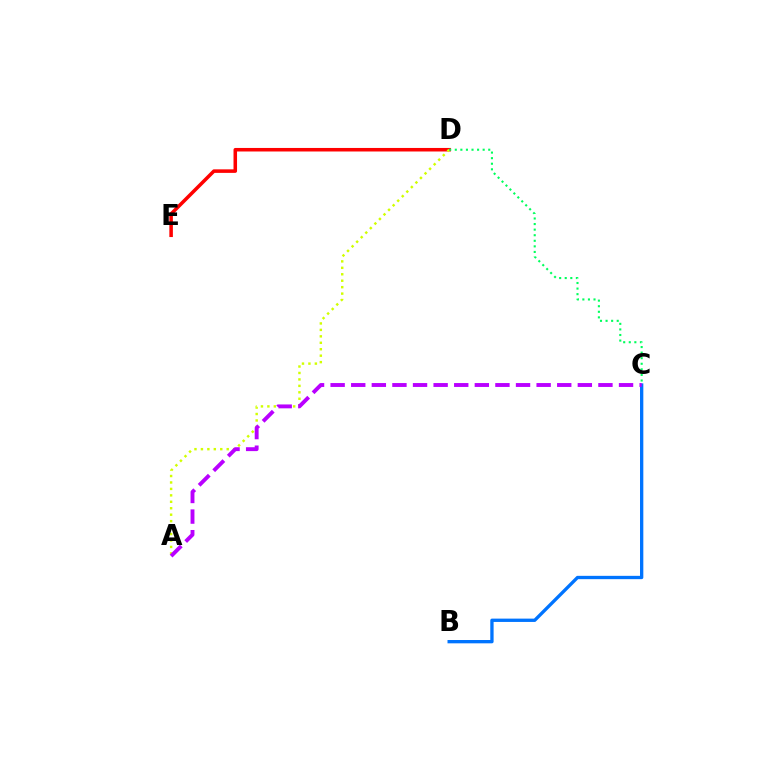{('D', 'E'): [{'color': '#ff0000', 'line_style': 'solid', 'thickness': 2.54}], ('B', 'C'): [{'color': '#0074ff', 'line_style': 'solid', 'thickness': 2.39}], ('A', 'D'): [{'color': '#d1ff00', 'line_style': 'dotted', 'thickness': 1.75}], ('A', 'C'): [{'color': '#b900ff', 'line_style': 'dashed', 'thickness': 2.8}], ('C', 'D'): [{'color': '#00ff5c', 'line_style': 'dotted', 'thickness': 1.51}]}